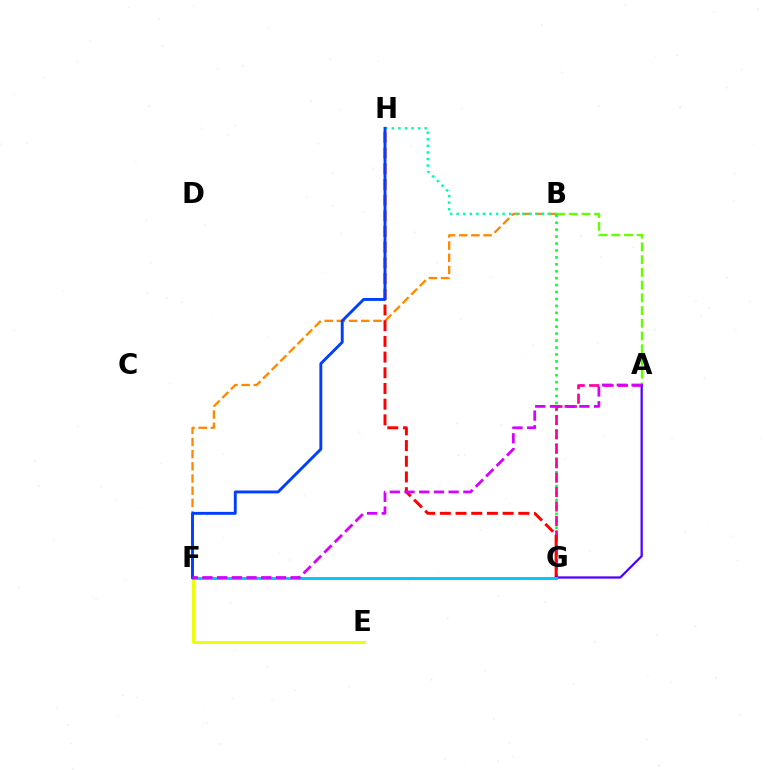{('A', 'B'): [{'color': '#66ff00', 'line_style': 'dashed', 'thickness': 1.73}], ('B', 'F'): [{'color': '#ff8800', 'line_style': 'dashed', 'thickness': 1.66}], ('B', 'G'): [{'color': '#00ff27', 'line_style': 'dotted', 'thickness': 1.88}], ('A', 'G'): [{'color': '#ff00a0', 'line_style': 'dashed', 'thickness': 1.96}, {'color': '#4f00ff', 'line_style': 'solid', 'thickness': 1.62}], ('E', 'F'): [{'color': '#eeff00', 'line_style': 'solid', 'thickness': 2.12}], ('G', 'H'): [{'color': '#ff0000', 'line_style': 'dashed', 'thickness': 2.13}], ('B', 'H'): [{'color': '#00ffaf', 'line_style': 'dotted', 'thickness': 1.78}], ('F', 'G'): [{'color': '#00c7ff', 'line_style': 'solid', 'thickness': 2.13}], ('F', 'H'): [{'color': '#003fff', 'line_style': 'solid', 'thickness': 2.09}], ('A', 'F'): [{'color': '#d600ff', 'line_style': 'dashed', 'thickness': 2.0}]}